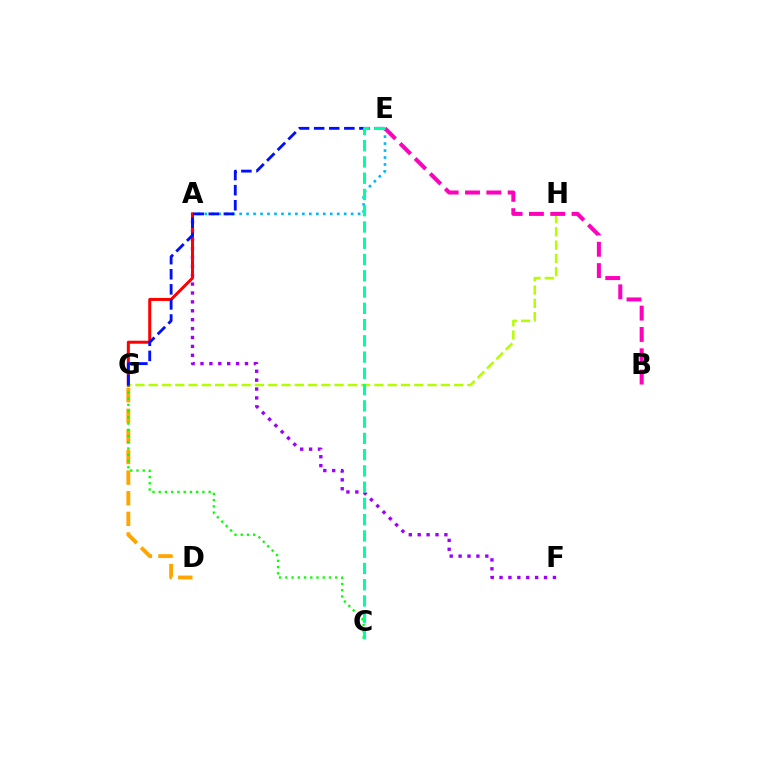{('A', 'E'): [{'color': '#00b5ff', 'line_style': 'dotted', 'thickness': 1.89}], ('G', 'H'): [{'color': '#b3ff00', 'line_style': 'dashed', 'thickness': 1.8}], ('A', 'F'): [{'color': '#9b00ff', 'line_style': 'dotted', 'thickness': 2.42}], ('D', 'G'): [{'color': '#ffa500', 'line_style': 'dashed', 'thickness': 2.8}], ('C', 'G'): [{'color': '#08ff00', 'line_style': 'dotted', 'thickness': 1.69}], ('A', 'G'): [{'color': '#ff0000', 'line_style': 'solid', 'thickness': 2.17}], ('B', 'E'): [{'color': '#ff00bd', 'line_style': 'dashed', 'thickness': 2.9}], ('E', 'G'): [{'color': '#0010ff', 'line_style': 'dashed', 'thickness': 2.05}], ('C', 'E'): [{'color': '#00ff9d', 'line_style': 'dashed', 'thickness': 2.21}]}